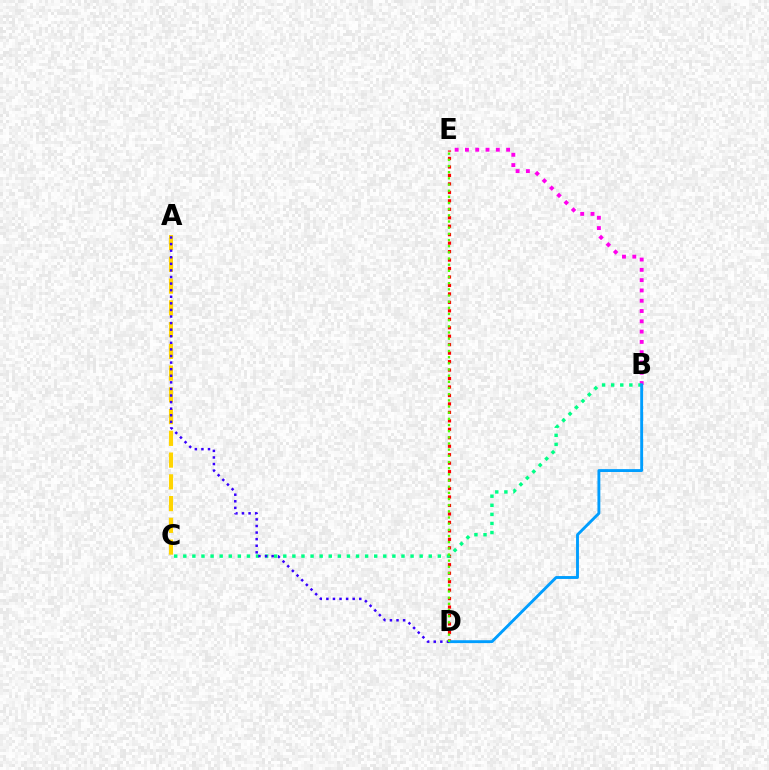{('B', 'E'): [{'color': '#ff00ed', 'line_style': 'dotted', 'thickness': 2.8}], ('D', 'E'): [{'color': '#ff0000', 'line_style': 'dotted', 'thickness': 2.3}, {'color': '#4fff00', 'line_style': 'dotted', 'thickness': 1.68}], ('B', 'C'): [{'color': '#00ff86', 'line_style': 'dotted', 'thickness': 2.47}], ('A', 'C'): [{'color': '#ffd500', 'line_style': 'dashed', 'thickness': 2.95}], ('B', 'D'): [{'color': '#009eff', 'line_style': 'solid', 'thickness': 2.08}], ('A', 'D'): [{'color': '#3700ff', 'line_style': 'dotted', 'thickness': 1.79}]}